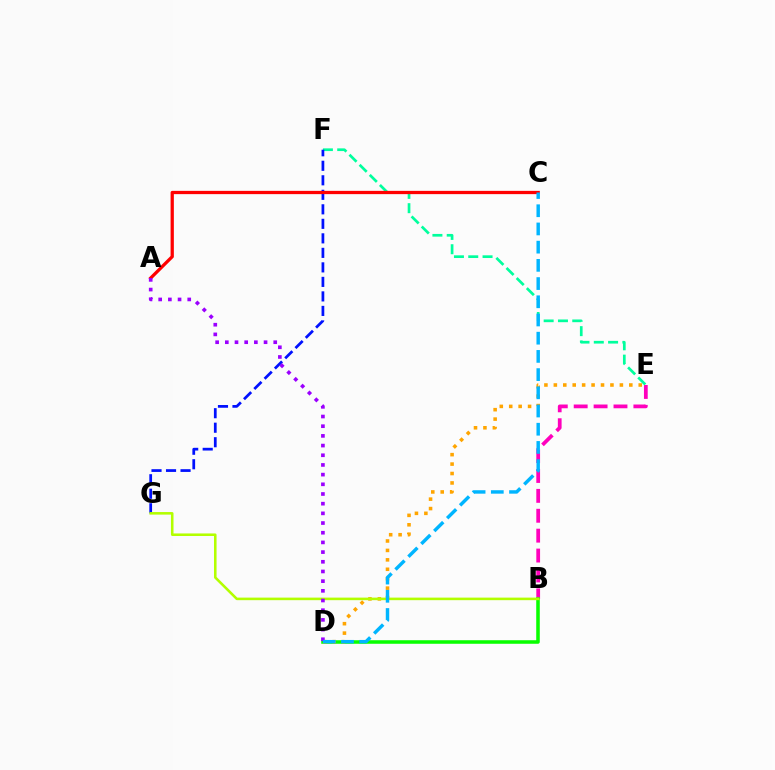{('B', 'E'): [{'color': '#ff00bd', 'line_style': 'dashed', 'thickness': 2.7}], ('E', 'F'): [{'color': '#00ff9d', 'line_style': 'dashed', 'thickness': 1.94}], ('F', 'G'): [{'color': '#0010ff', 'line_style': 'dashed', 'thickness': 1.97}], ('A', 'C'): [{'color': '#ff0000', 'line_style': 'solid', 'thickness': 2.35}], ('B', 'D'): [{'color': '#08ff00', 'line_style': 'solid', 'thickness': 2.55}], ('D', 'E'): [{'color': '#ffa500', 'line_style': 'dotted', 'thickness': 2.56}], ('B', 'G'): [{'color': '#b3ff00', 'line_style': 'solid', 'thickness': 1.84}], ('A', 'D'): [{'color': '#9b00ff', 'line_style': 'dotted', 'thickness': 2.63}], ('C', 'D'): [{'color': '#00b5ff', 'line_style': 'dashed', 'thickness': 2.47}]}